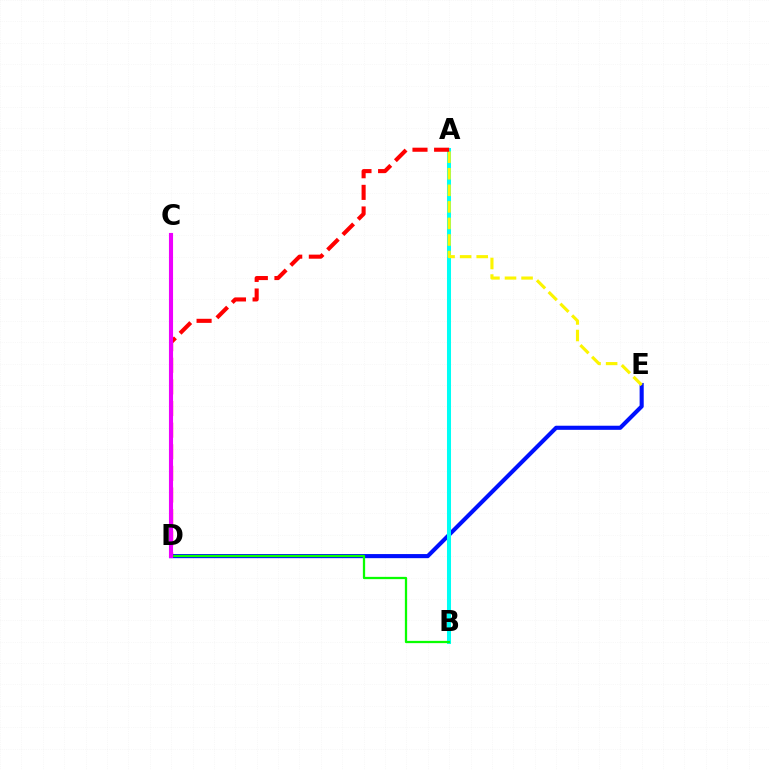{('D', 'E'): [{'color': '#0010ff', 'line_style': 'solid', 'thickness': 2.96}], ('A', 'B'): [{'color': '#00fff6', 'line_style': 'solid', 'thickness': 2.9}], ('A', 'E'): [{'color': '#fcf500', 'line_style': 'dashed', 'thickness': 2.25}], ('B', 'D'): [{'color': '#08ff00', 'line_style': 'solid', 'thickness': 1.64}], ('A', 'D'): [{'color': '#ff0000', 'line_style': 'dashed', 'thickness': 2.94}], ('C', 'D'): [{'color': '#ee00ff', 'line_style': 'solid', 'thickness': 2.95}]}